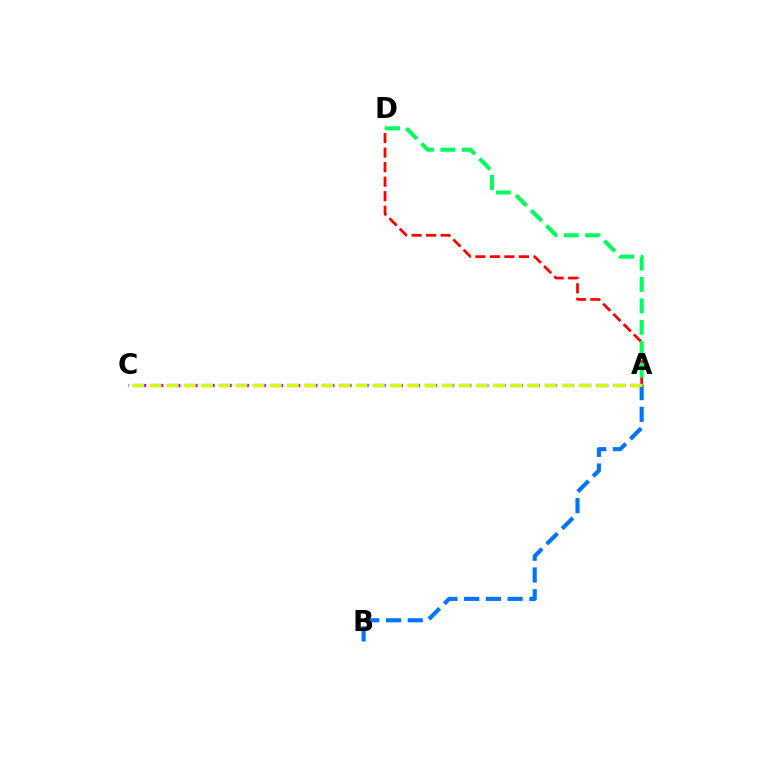{('A', 'B'): [{'color': '#0074ff', 'line_style': 'dashed', 'thickness': 2.95}], ('A', 'D'): [{'color': '#ff0000', 'line_style': 'dashed', 'thickness': 1.97}, {'color': '#00ff5c', 'line_style': 'dashed', 'thickness': 2.91}], ('A', 'C'): [{'color': '#b900ff', 'line_style': 'dashed', 'thickness': 2.32}, {'color': '#d1ff00', 'line_style': 'dashed', 'thickness': 2.33}]}